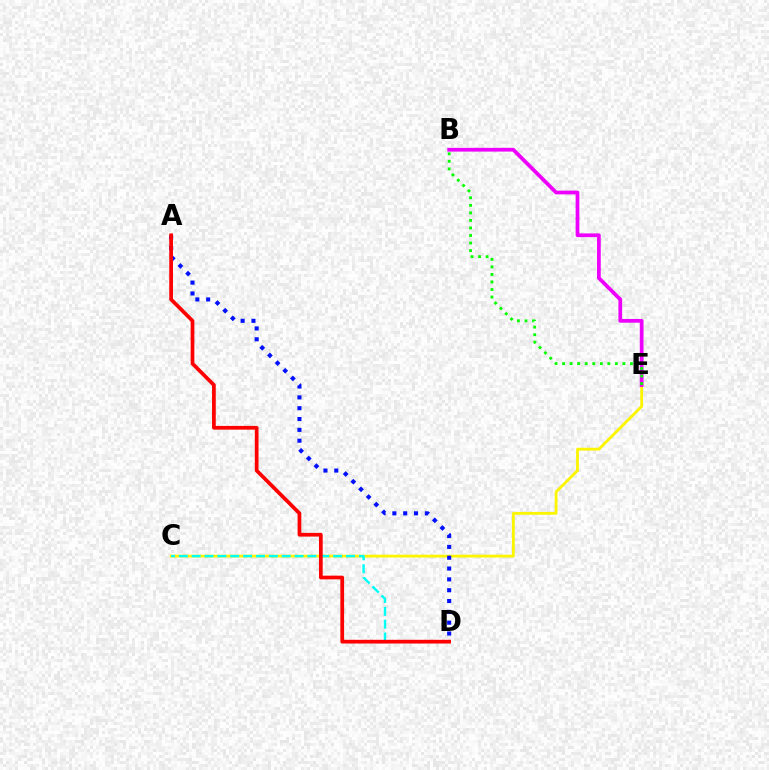{('C', 'E'): [{'color': '#fcf500', 'line_style': 'solid', 'thickness': 2.01}], ('B', 'E'): [{'color': '#ee00ff', 'line_style': 'solid', 'thickness': 2.7}, {'color': '#08ff00', 'line_style': 'dotted', 'thickness': 2.05}], ('C', 'D'): [{'color': '#00fff6', 'line_style': 'dashed', 'thickness': 1.75}], ('A', 'D'): [{'color': '#0010ff', 'line_style': 'dotted', 'thickness': 2.94}, {'color': '#ff0000', 'line_style': 'solid', 'thickness': 2.68}]}